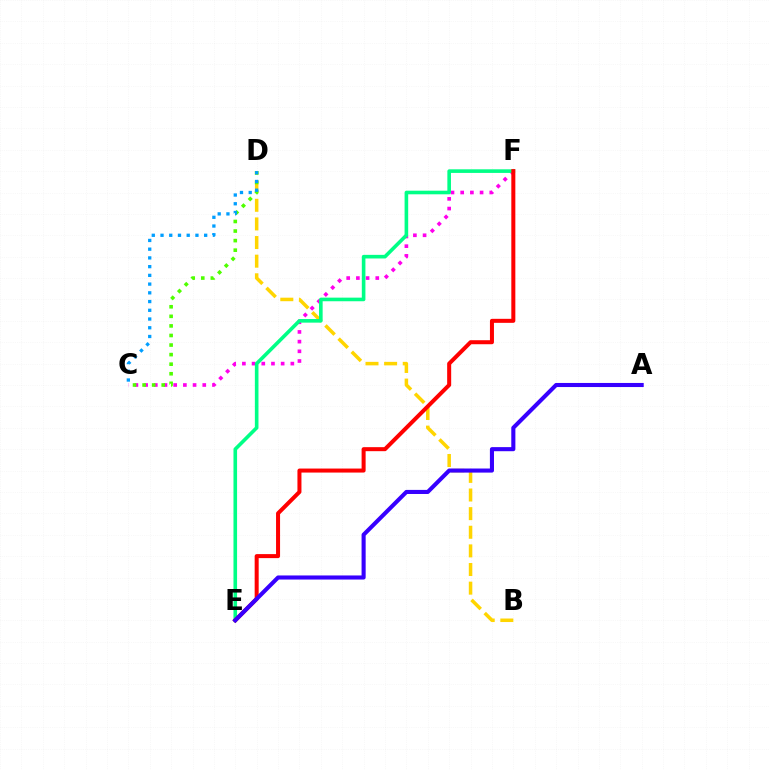{('C', 'F'): [{'color': '#ff00ed', 'line_style': 'dotted', 'thickness': 2.63}], ('B', 'D'): [{'color': '#ffd500', 'line_style': 'dashed', 'thickness': 2.53}], ('E', 'F'): [{'color': '#00ff86', 'line_style': 'solid', 'thickness': 2.6}, {'color': '#ff0000', 'line_style': 'solid', 'thickness': 2.89}], ('C', 'D'): [{'color': '#4fff00', 'line_style': 'dotted', 'thickness': 2.6}, {'color': '#009eff', 'line_style': 'dotted', 'thickness': 2.37}], ('A', 'E'): [{'color': '#3700ff', 'line_style': 'solid', 'thickness': 2.94}]}